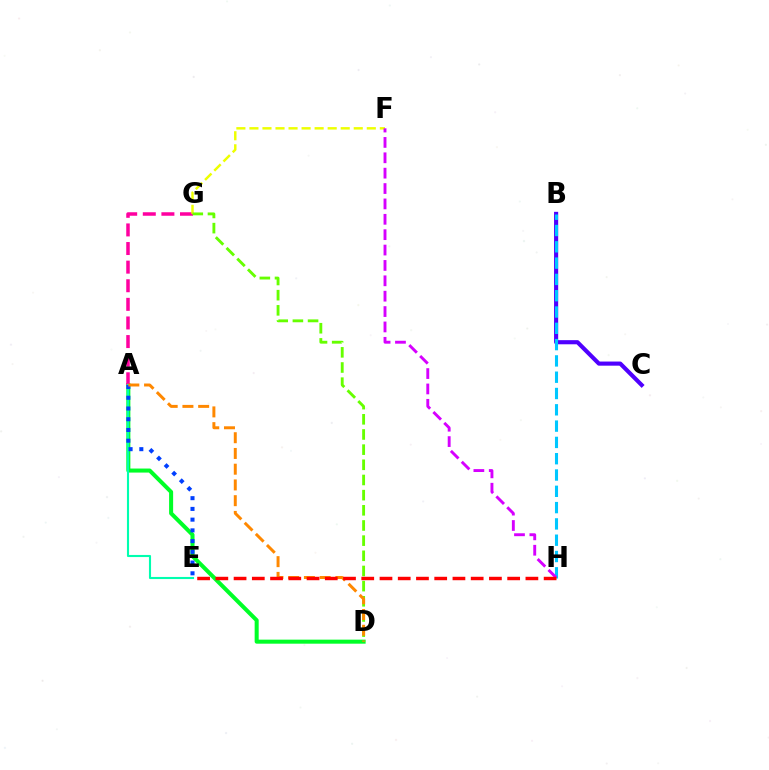{('B', 'C'): [{'color': '#4f00ff', 'line_style': 'solid', 'thickness': 2.97}], ('A', 'D'): [{'color': '#00ff27', 'line_style': 'solid', 'thickness': 2.91}, {'color': '#ff8800', 'line_style': 'dashed', 'thickness': 2.14}], ('A', 'G'): [{'color': '#ff00a0', 'line_style': 'dashed', 'thickness': 2.53}], ('B', 'H'): [{'color': '#00c7ff', 'line_style': 'dashed', 'thickness': 2.21}], ('A', 'E'): [{'color': '#00ffaf', 'line_style': 'solid', 'thickness': 1.52}, {'color': '#003fff', 'line_style': 'dotted', 'thickness': 2.92}], ('F', 'G'): [{'color': '#eeff00', 'line_style': 'dashed', 'thickness': 1.77}], ('F', 'H'): [{'color': '#d600ff', 'line_style': 'dashed', 'thickness': 2.09}], ('D', 'G'): [{'color': '#66ff00', 'line_style': 'dashed', 'thickness': 2.06}], ('E', 'H'): [{'color': '#ff0000', 'line_style': 'dashed', 'thickness': 2.48}]}